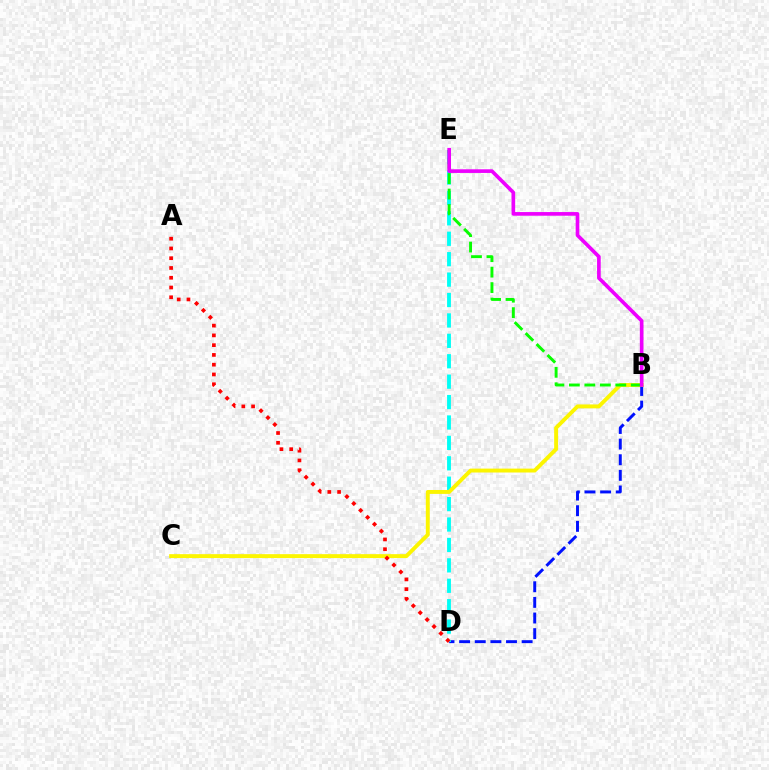{('B', 'D'): [{'color': '#0010ff', 'line_style': 'dashed', 'thickness': 2.12}], ('D', 'E'): [{'color': '#00fff6', 'line_style': 'dashed', 'thickness': 2.77}], ('B', 'C'): [{'color': '#fcf500', 'line_style': 'solid', 'thickness': 2.82}], ('B', 'E'): [{'color': '#08ff00', 'line_style': 'dashed', 'thickness': 2.1}, {'color': '#ee00ff', 'line_style': 'solid', 'thickness': 2.63}], ('A', 'D'): [{'color': '#ff0000', 'line_style': 'dotted', 'thickness': 2.65}]}